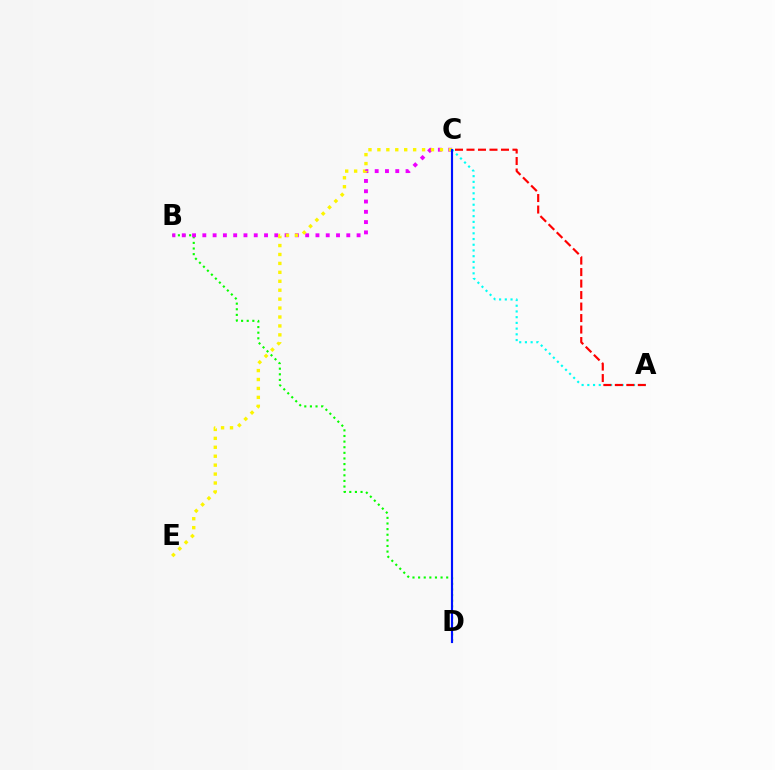{('B', 'D'): [{'color': '#08ff00', 'line_style': 'dotted', 'thickness': 1.53}], ('A', 'C'): [{'color': '#00fff6', 'line_style': 'dotted', 'thickness': 1.55}, {'color': '#ff0000', 'line_style': 'dashed', 'thickness': 1.56}], ('B', 'C'): [{'color': '#ee00ff', 'line_style': 'dotted', 'thickness': 2.79}], ('C', 'E'): [{'color': '#fcf500', 'line_style': 'dotted', 'thickness': 2.43}], ('C', 'D'): [{'color': '#0010ff', 'line_style': 'solid', 'thickness': 1.55}]}